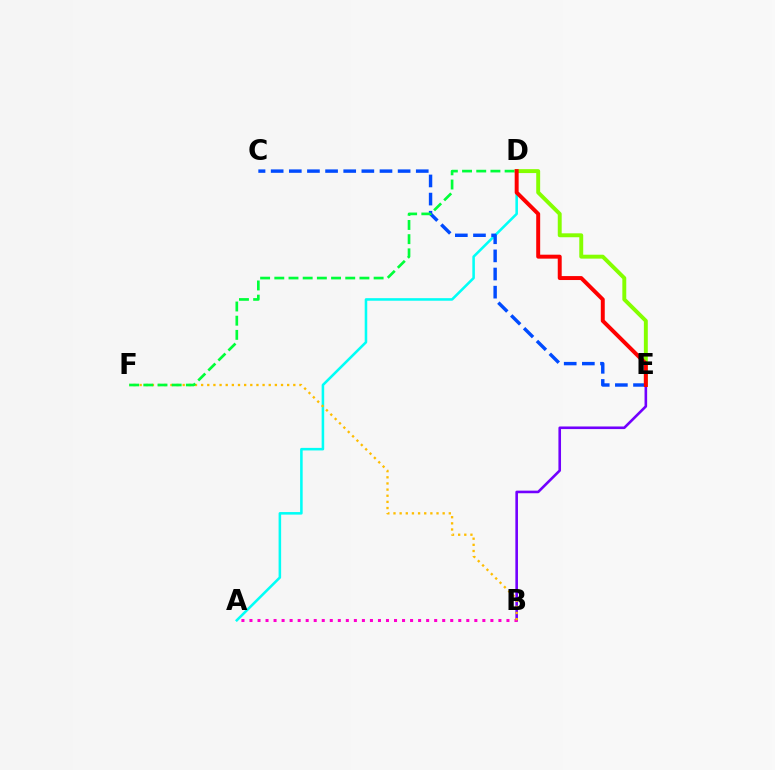{('A', 'D'): [{'color': '#00fff6', 'line_style': 'solid', 'thickness': 1.84}], ('B', 'E'): [{'color': '#7200ff', 'line_style': 'solid', 'thickness': 1.88}], ('A', 'B'): [{'color': '#ff00cf', 'line_style': 'dotted', 'thickness': 2.18}], ('D', 'E'): [{'color': '#84ff00', 'line_style': 'solid', 'thickness': 2.82}, {'color': '#ff0000', 'line_style': 'solid', 'thickness': 2.85}], ('B', 'F'): [{'color': '#ffbd00', 'line_style': 'dotted', 'thickness': 1.67}], ('C', 'E'): [{'color': '#004bff', 'line_style': 'dashed', 'thickness': 2.46}], ('D', 'F'): [{'color': '#00ff39', 'line_style': 'dashed', 'thickness': 1.93}]}